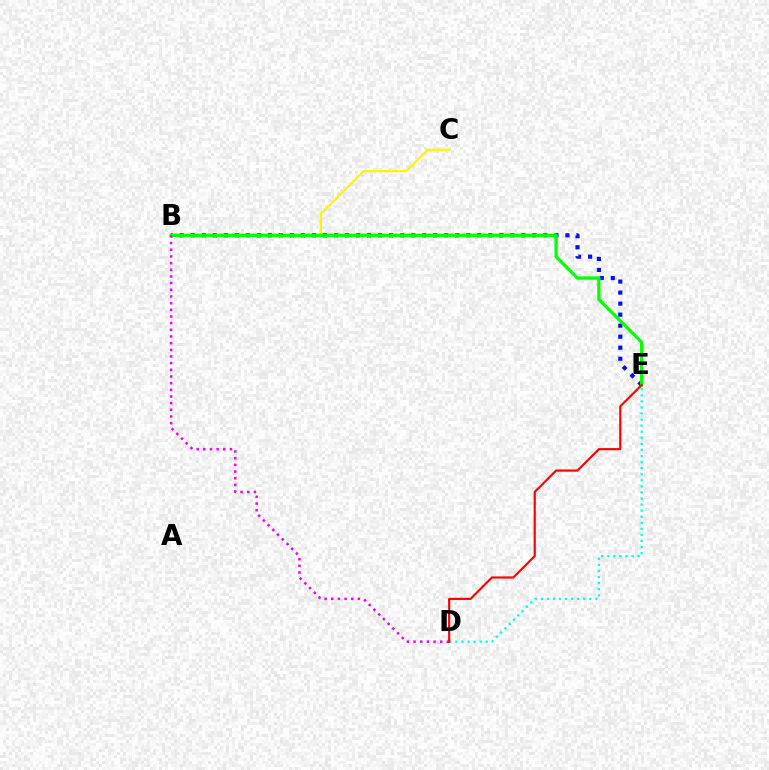{('D', 'E'): [{'color': '#00fff6', 'line_style': 'dotted', 'thickness': 1.65}, {'color': '#ff0000', 'line_style': 'solid', 'thickness': 1.55}], ('B', 'C'): [{'color': '#fcf500', 'line_style': 'solid', 'thickness': 1.6}], ('B', 'E'): [{'color': '#0010ff', 'line_style': 'dotted', 'thickness': 2.99}, {'color': '#08ff00', 'line_style': 'solid', 'thickness': 2.38}], ('B', 'D'): [{'color': '#ee00ff', 'line_style': 'dotted', 'thickness': 1.81}]}